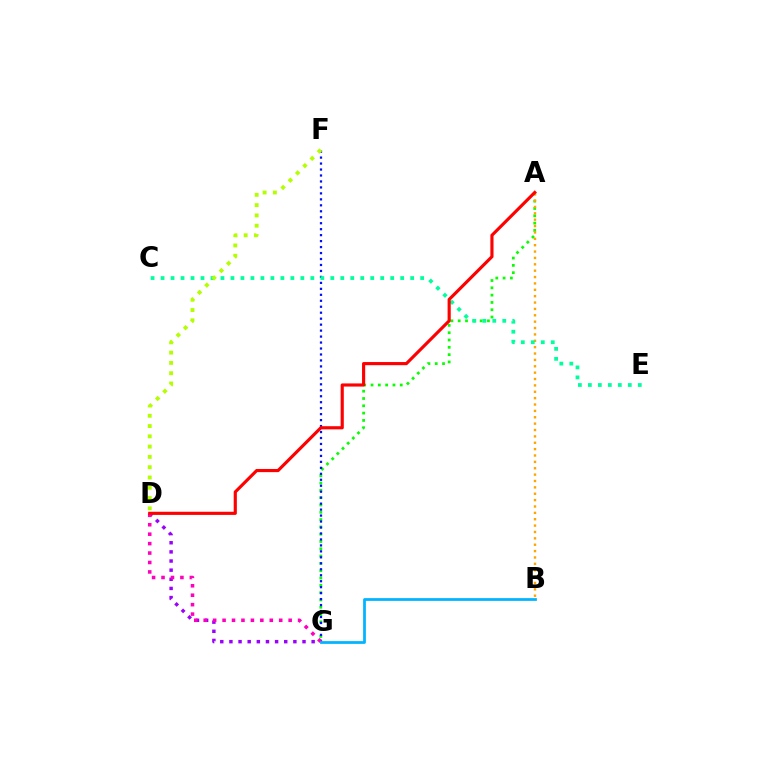{('A', 'G'): [{'color': '#08ff00', 'line_style': 'dotted', 'thickness': 1.98}], ('F', 'G'): [{'color': '#0010ff', 'line_style': 'dotted', 'thickness': 1.62}], ('D', 'G'): [{'color': '#9b00ff', 'line_style': 'dotted', 'thickness': 2.48}, {'color': '#ff00bd', 'line_style': 'dotted', 'thickness': 2.56}], ('A', 'B'): [{'color': '#ffa500', 'line_style': 'dotted', 'thickness': 1.73}], ('C', 'E'): [{'color': '#00ff9d', 'line_style': 'dotted', 'thickness': 2.71}], ('A', 'D'): [{'color': '#ff0000', 'line_style': 'solid', 'thickness': 2.27}], ('B', 'G'): [{'color': '#00b5ff', 'line_style': 'solid', 'thickness': 1.99}], ('D', 'F'): [{'color': '#b3ff00', 'line_style': 'dotted', 'thickness': 2.79}]}